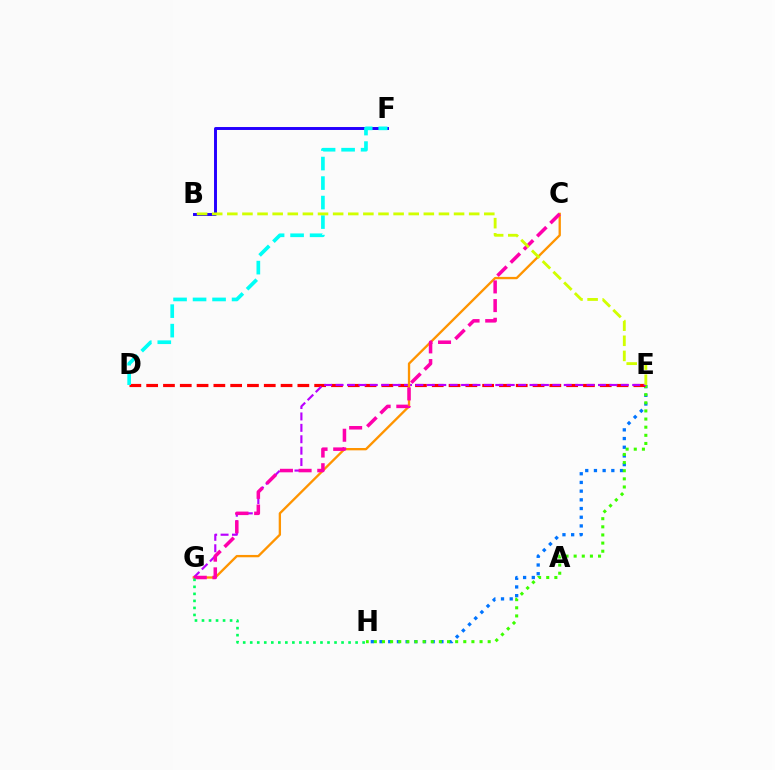{('E', 'H'): [{'color': '#0074ff', 'line_style': 'dotted', 'thickness': 2.36}, {'color': '#3dff00', 'line_style': 'dotted', 'thickness': 2.21}], ('D', 'E'): [{'color': '#ff0000', 'line_style': 'dashed', 'thickness': 2.28}], ('B', 'F'): [{'color': '#2500ff', 'line_style': 'solid', 'thickness': 2.12}], ('D', 'F'): [{'color': '#00fff6', 'line_style': 'dashed', 'thickness': 2.65}], ('E', 'G'): [{'color': '#b900ff', 'line_style': 'dashed', 'thickness': 1.55}], ('C', 'G'): [{'color': '#ff9400', 'line_style': 'solid', 'thickness': 1.68}, {'color': '#ff00ac', 'line_style': 'dashed', 'thickness': 2.54}], ('G', 'H'): [{'color': '#00ff5c', 'line_style': 'dotted', 'thickness': 1.91}], ('B', 'E'): [{'color': '#d1ff00', 'line_style': 'dashed', 'thickness': 2.05}]}